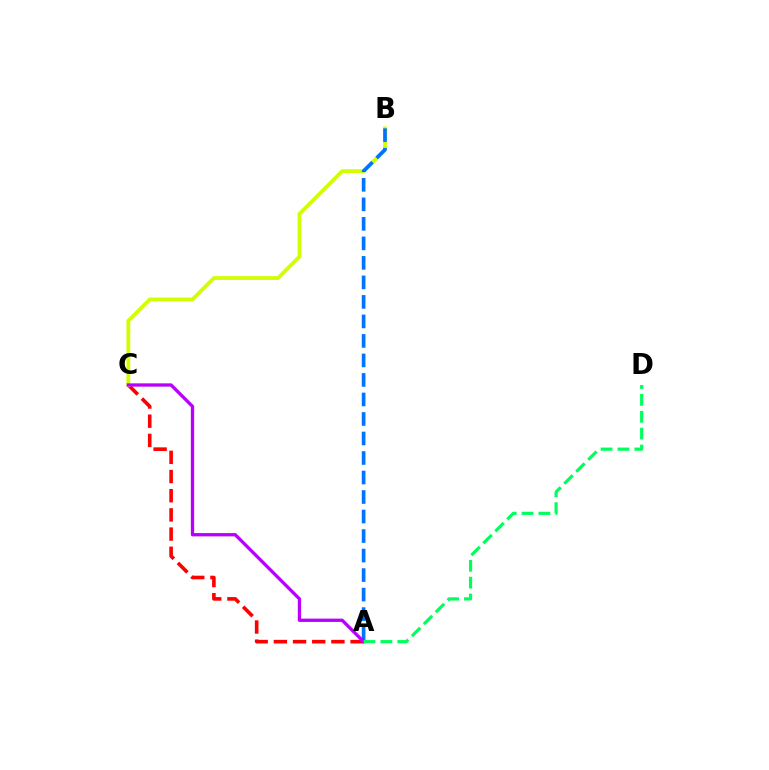{('A', 'C'): [{'color': '#ff0000', 'line_style': 'dashed', 'thickness': 2.61}, {'color': '#b900ff', 'line_style': 'solid', 'thickness': 2.38}], ('B', 'C'): [{'color': '#d1ff00', 'line_style': 'solid', 'thickness': 2.74}], ('A', 'B'): [{'color': '#0074ff', 'line_style': 'dashed', 'thickness': 2.65}], ('A', 'D'): [{'color': '#00ff5c', 'line_style': 'dashed', 'thickness': 2.29}]}